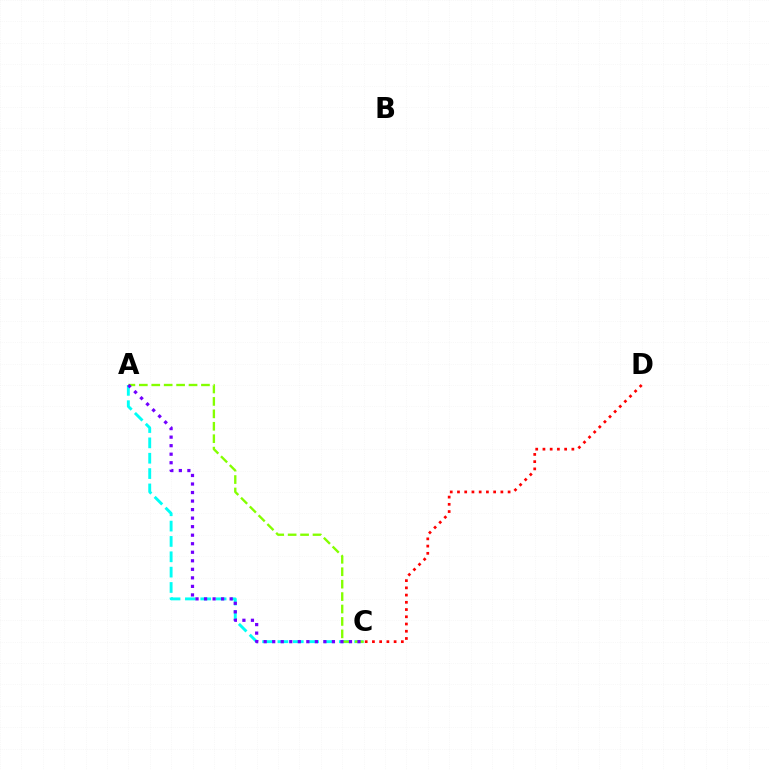{('A', 'C'): [{'color': '#00fff6', 'line_style': 'dashed', 'thickness': 2.08}, {'color': '#84ff00', 'line_style': 'dashed', 'thickness': 1.69}, {'color': '#7200ff', 'line_style': 'dotted', 'thickness': 2.32}], ('C', 'D'): [{'color': '#ff0000', 'line_style': 'dotted', 'thickness': 1.96}]}